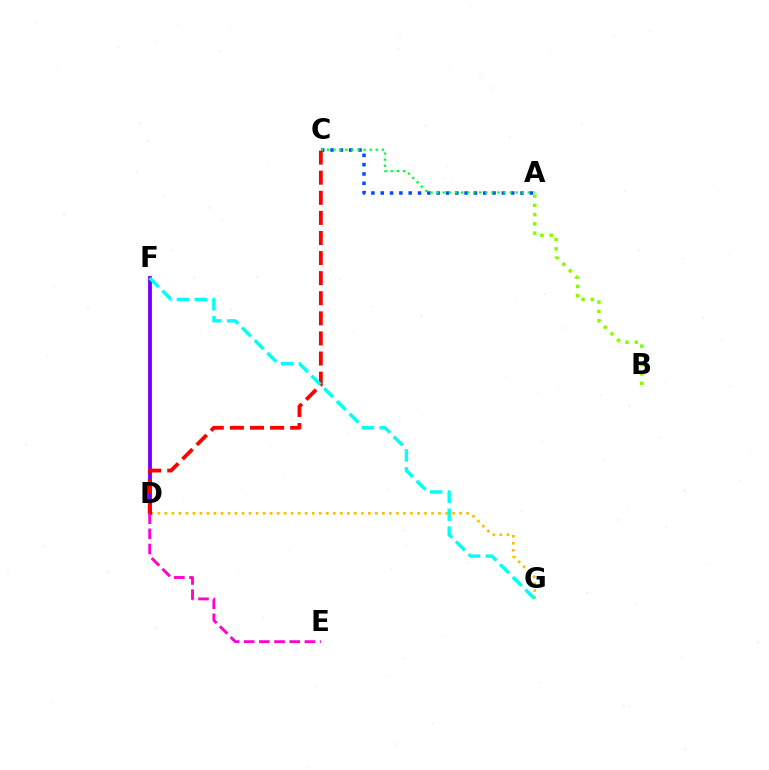{('A', 'B'): [{'color': '#84ff00', 'line_style': 'dotted', 'thickness': 2.52}], ('D', 'G'): [{'color': '#ffbd00', 'line_style': 'dotted', 'thickness': 1.91}], ('D', 'F'): [{'color': '#7200ff', 'line_style': 'solid', 'thickness': 2.76}], ('D', 'E'): [{'color': '#ff00cf', 'line_style': 'dashed', 'thickness': 2.06}], ('A', 'C'): [{'color': '#004bff', 'line_style': 'dotted', 'thickness': 2.53}, {'color': '#00ff39', 'line_style': 'dotted', 'thickness': 1.65}], ('C', 'D'): [{'color': '#ff0000', 'line_style': 'dashed', 'thickness': 2.73}], ('F', 'G'): [{'color': '#00fff6', 'line_style': 'dashed', 'thickness': 2.43}]}